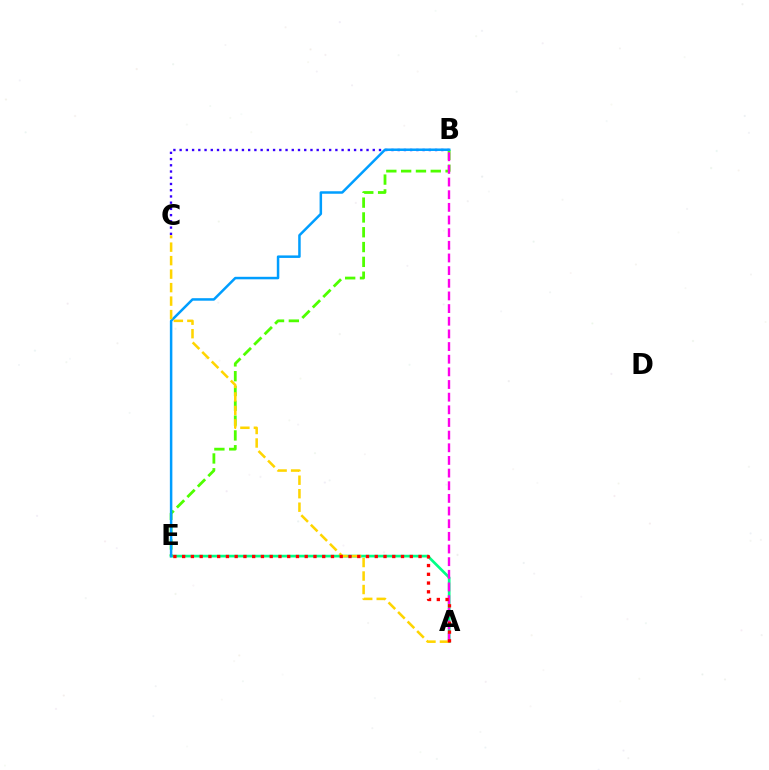{('A', 'E'): [{'color': '#00ff86', 'line_style': 'solid', 'thickness': 1.94}, {'color': '#ff0000', 'line_style': 'dotted', 'thickness': 2.38}], ('B', 'C'): [{'color': '#3700ff', 'line_style': 'dotted', 'thickness': 1.69}], ('B', 'E'): [{'color': '#4fff00', 'line_style': 'dashed', 'thickness': 2.01}, {'color': '#009eff', 'line_style': 'solid', 'thickness': 1.8}], ('A', 'C'): [{'color': '#ffd500', 'line_style': 'dashed', 'thickness': 1.83}], ('A', 'B'): [{'color': '#ff00ed', 'line_style': 'dashed', 'thickness': 1.72}]}